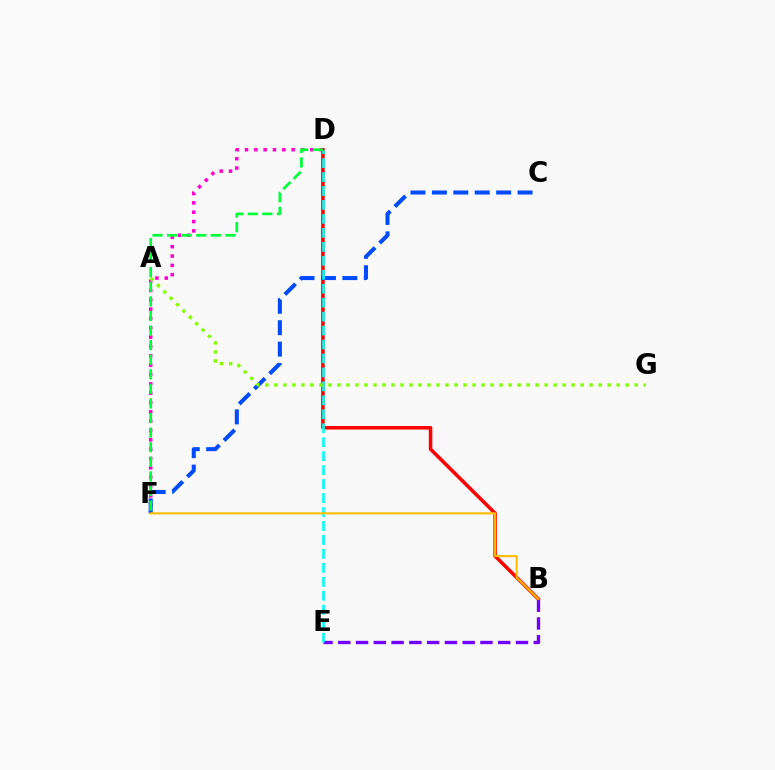{('D', 'F'): [{'color': '#ff00cf', 'line_style': 'dotted', 'thickness': 2.54}, {'color': '#00ff39', 'line_style': 'dashed', 'thickness': 1.98}], ('B', 'D'): [{'color': '#ff0000', 'line_style': 'solid', 'thickness': 2.56}], ('B', 'E'): [{'color': '#7200ff', 'line_style': 'dashed', 'thickness': 2.41}], ('C', 'F'): [{'color': '#004bff', 'line_style': 'dashed', 'thickness': 2.91}], ('D', 'E'): [{'color': '#00fff6', 'line_style': 'dashed', 'thickness': 1.9}], ('B', 'F'): [{'color': '#ffbd00', 'line_style': 'solid', 'thickness': 1.53}], ('A', 'G'): [{'color': '#84ff00', 'line_style': 'dotted', 'thickness': 2.45}]}